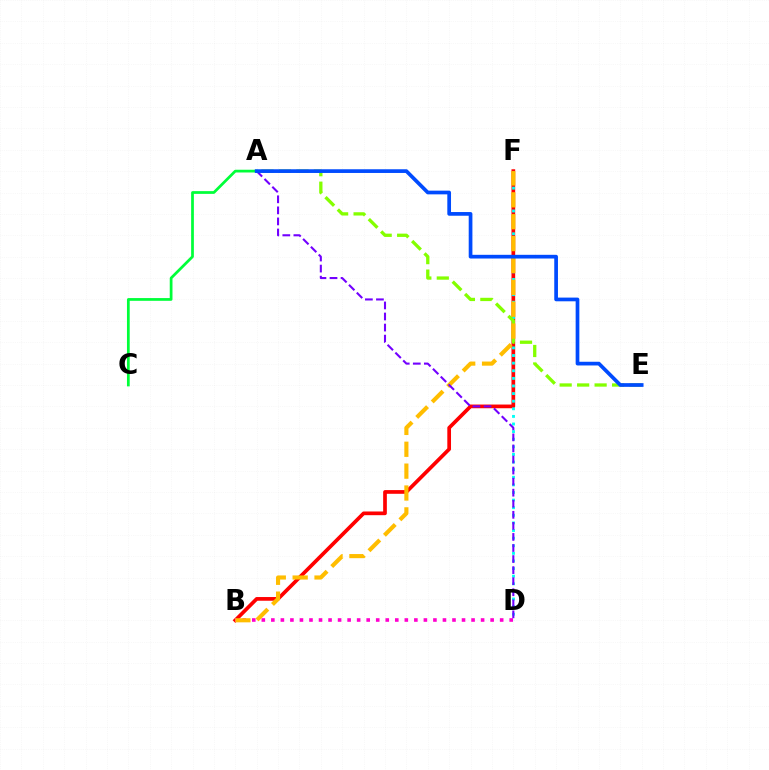{('B', 'F'): [{'color': '#ff0000', 'line_style': 'solid', 'thickness': 2.66}, {'color': '#ffbd00', 'line_style': 'dashed', 'thickness': 2.97}], ('D', 'F'): [{'color': '#00fff6', 'line_style': 'dotted', 'thickness': 2.07}], ('A', 'E'): [{'color': '#84ff00', 'line_style': 'dashed', 'thickness': 2.37}, {'color': '#004bff', 'line_style': 'solid', 'thickness': 2.67}], ('B', 'D'): [{'color': '#ff00cf', 'line_style': 'dotted', 'thickness': 2.59}], ('A', 'C'): [{'color': '#00ff39', 'line_style': 'solid', 'thickness': 1.97}], ('A', 'D'): [{'color': '#7200ff', 'line_style': 'dashed', 'thickness': 1.5}]}